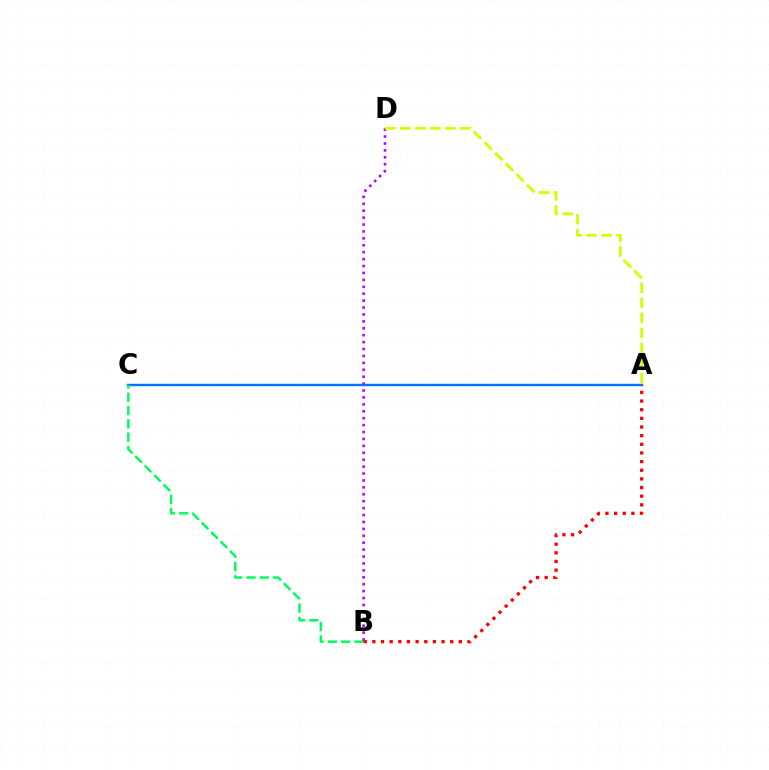{('A', 'C'): [{'color': '#0074ff', 'line_style': 'solid', 'thickness': 1.74}], ('B', 'C'): [{'color': '#00ff5c', 'line_style': 'dashed', 'thickness': 1.81}], ('B', 'D'): [{'color': '#b900ff', 'line_style': 'dotted', 'thickness': 1.88}], ('A', 'B'): [{'color': '#ff0000', 'line_style': 'dotted', 'thickness': 2.35}], ('A', 'D'): [{'color': '#d1ff00', 'line_style': 'dashed', 'thickness': 2.04}]}